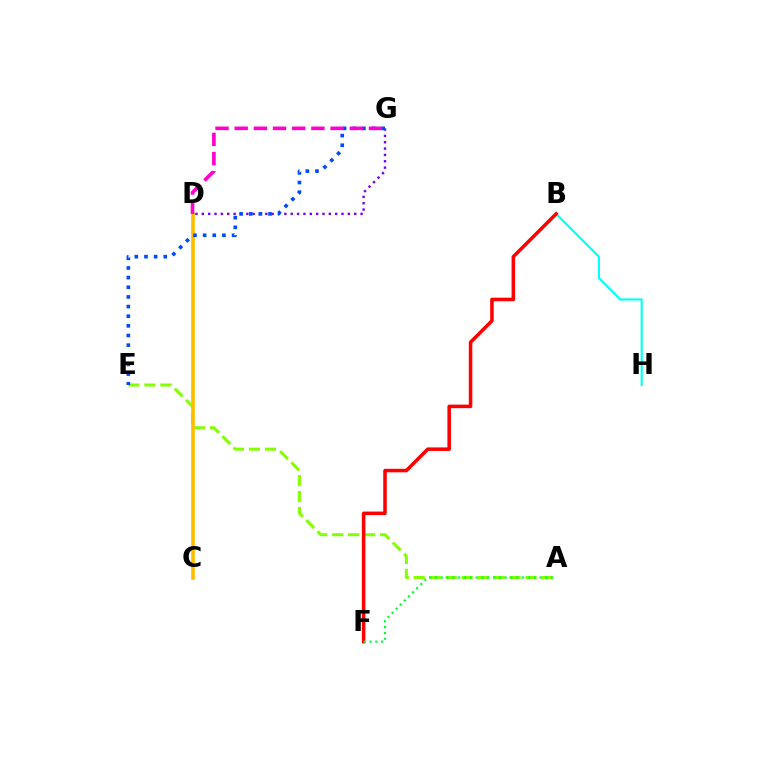{('A', 'E'): [{'color': '#84ff00', 'line_style': 'dashed', 'thickness': 2.17}], ('C', 'D'): [{'color': '#ffbd00', 'line_style': 'solid', 'thickness': 2.64}], ('B', 'H'): [{'color': '#00fff6', 'line_style': 'solid', 'thickness': 1.52}], ('D', 'G'): [{'color': '#7200ff', 'line_style': 'dotted', 'thickness': 1.73}, {'color': '#ff00cf', 'line_style': 'dashed', 'thickness': 2.6}], ('B', 'F'): [{'color': '#ff0000', 'line_style': 'solid', 'thickness': 2.54}], ('E', 'G'): [{'color': '#004bff', 'line_style': 'dotted', 'thickness': 2.62}], ('A', 'F'): [{'color': '#00ff39', 'line_style': 'dotted', 'thickness': 1.58}]}